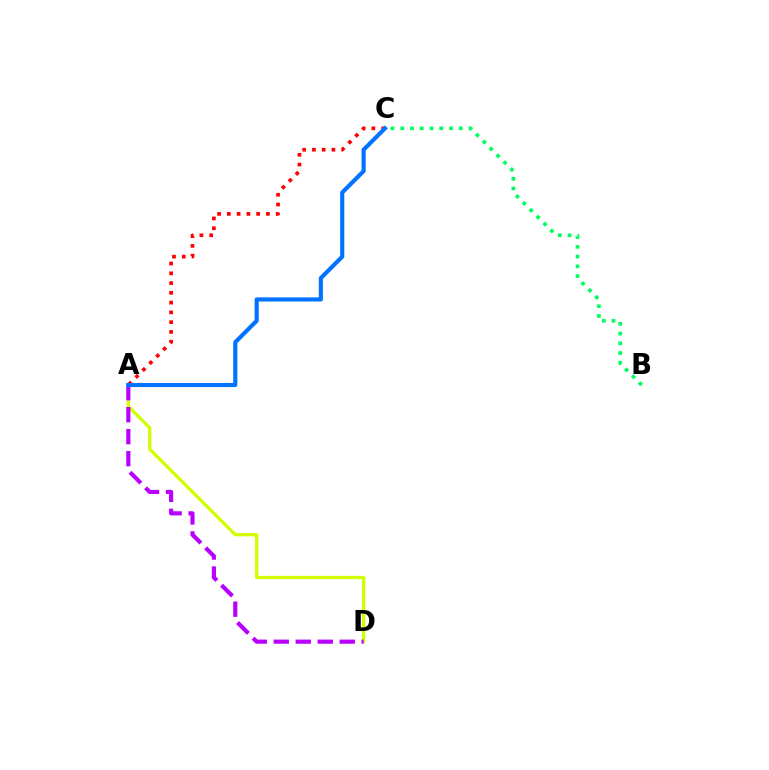{('A', 'D'): [{'color': '#d1ff00', 'line_style': 'solid', 'thickness': 2.36}, {'color': '#b900ff', 'line_style': 'dashed', 'thickness': 2.99}], ('B', 'C'): [{'color': '#00ff5c', 'line_style': 'dotted', 'thickness': 2.65}], ('A', 'C'): [{'color': '#ff0000', 'line_style': 'dotted', 'thickness': 2.65}, {'color': '#0074ff', 'line_style': 'solid', 'thickness': 2.96}]}